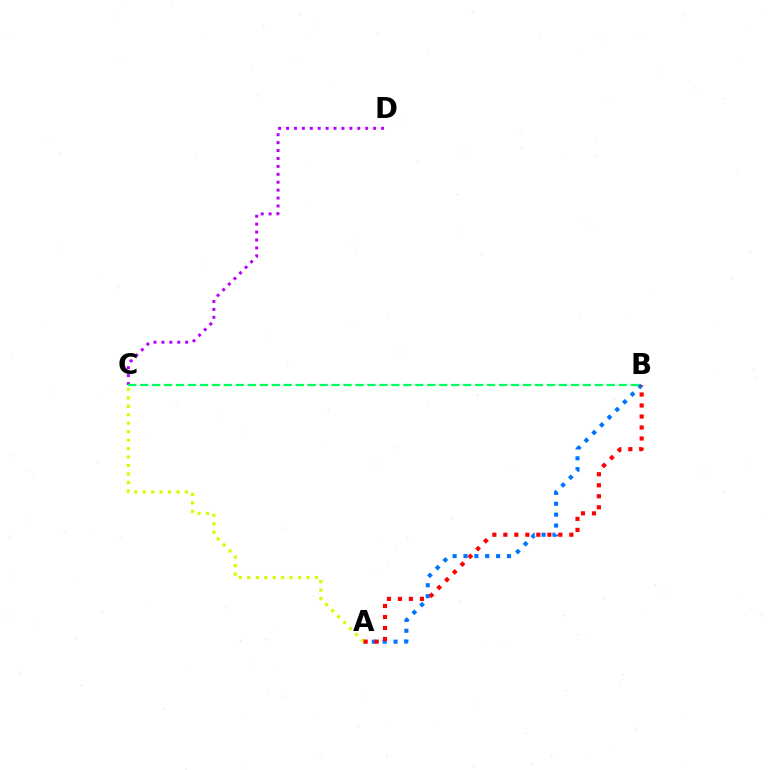{('A', 'B'): [{'color': '#0074ff', 'line_style': 'dotted', 'thickness': 2.95}, {'color': '#ff0000', 'line_style': 'dotted', 'thickness': 2.99}], ('A', 'C'): [{'color': '#d1ff00', 'line_style': 'dotted', 'thickness': 2.3}], ('C', 'D'): [{'color': '#b900ff', 'line_style': 'dotted', 'thickness': 2.15}], ('B', 'C'): [{'color': '#00ff5c', 'line_style': 'dashed', 'thickness': 1.63}]}